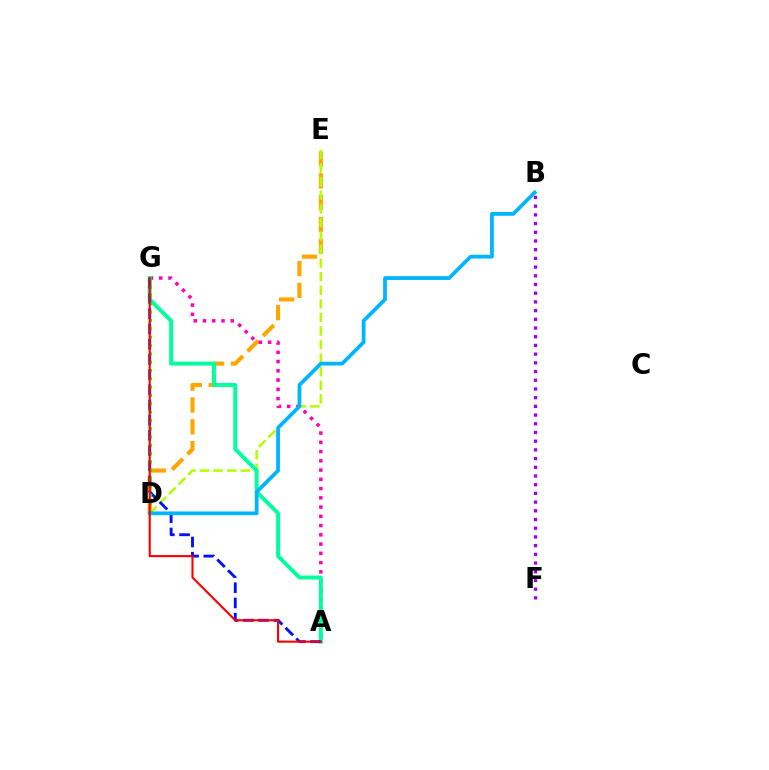{('D', 'E'): [{'color': '#ffa500', 'line_style': 'dashed', 'thickness': 2.97}, {'color': '#b3ff00', 'line_style': 'dashed', 'thickness': 1.84}], ('A', 'G'): [{'color': '#ff00bd', 'line_style': 'dotted', 'thickness': 2.51}, {'color': '#00ff9d', 'line_style': 'solid', 'thickness': 2.84}, {'color': '#0010ff', 'line_style': 'dashed', 'thickness': 2.07}, {'color': '#ff0000', 'line_style': 'solid', 'thickness': 1.52}], ('B', 'F'): [{'color': '#9b00ff', 'line_style': 'dotted', 'thickness': 2.36}], ('D', 'G'): [{'color': '#08ff00', 'line_style': 'dotted', 'thickness': 2.26}], ('B', 'D'): [{'color': '#00b5ff', 'line_style': 'solid', 'thickness': 2.7}]}